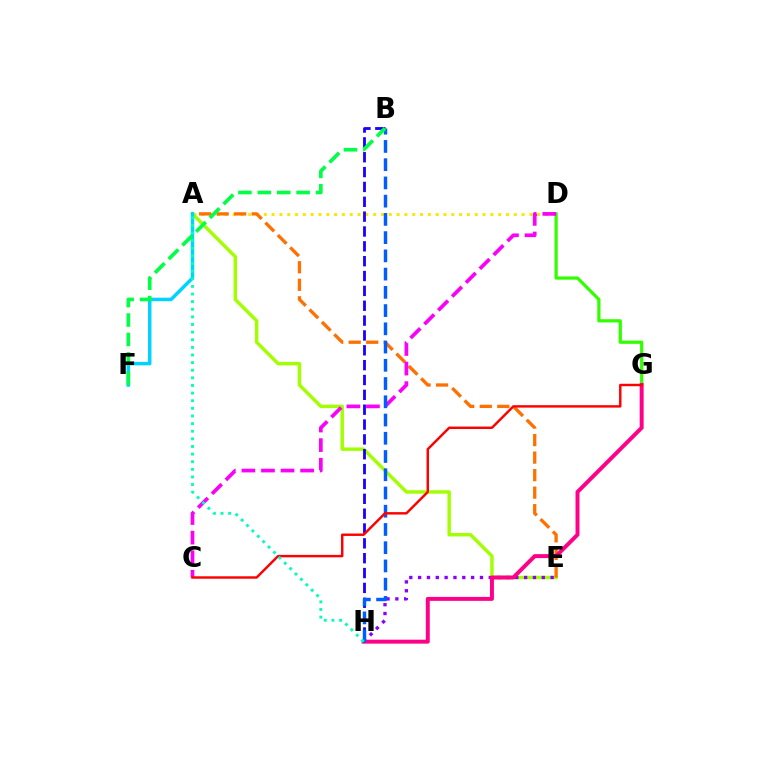{('A', 'D'): [{'color': '#ffe600', 'line_style': 'dotted', 'thickness': 2.12}], ('A', 'E'): [{'color': '#a2ff00', 'line_style': 'solid', 'thickness': 2.47}, {'color': '#ff7000', 'line_style': 'dashed', 'thickness': 2.38}], ('D', 'G'): [{'color': '#31ff00', 'line_style': 'solid', 'thickness': 2.32}], ('E', 'H'): [{'color': '#8a00ff', 'line_style': 'dotted', 'thickness': 2.4}], ('B', 'H'): [{'color': '#1900ff', 'line_style': 'dashed', 'thickness': 2.02}, {'color': '#005dff', 'line_style': 'dashed', 'thickness': 2.48}], ('G', 'H'): [{'color': '#ff0088', 'line_style': 'solid', 'thickness': 2.85}], ('C', 'D'): [{'color': '#fa00f9', 'line_style': 'dashed', 'thickness': 2.66}], ('C', 'G'): [{'color': '#ff0000', 'line_style': 'solid', 'thickness': 1.76}], ('A', 'F'): [{'color': '#00d3ff', 'line_style': 'solid', 'thickness': 2.52}], ('B', 'F'): [{'color': '#00ff45', 'line_style': 'dashed', 'thickness': 2.64}], ('A', 'H'): [{'color': '#00ffbb', 'line_style': 'dotted', 'thickness': 2.07}]}